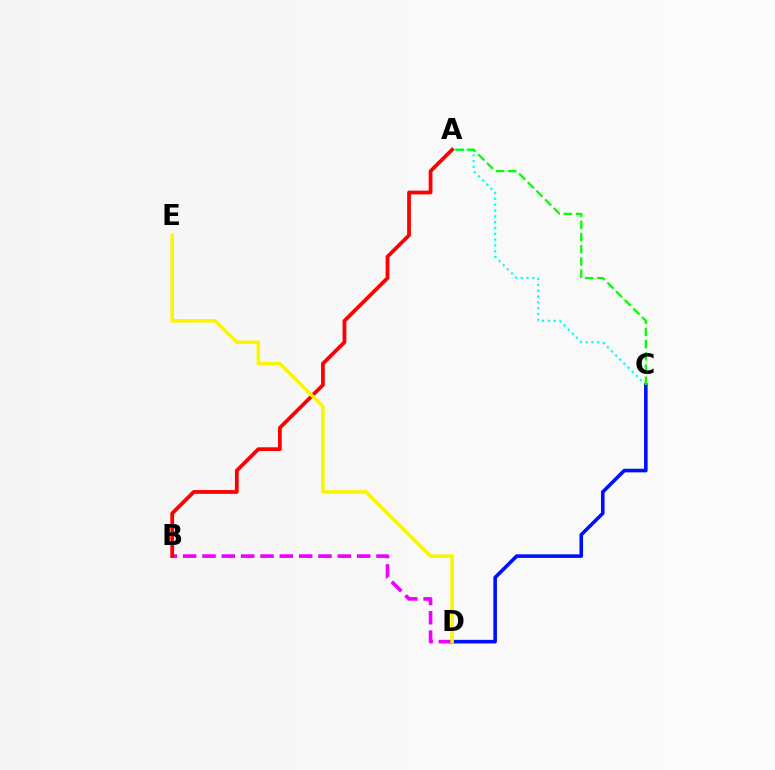{('B', 'D'): [{'color': '#ee00ff', 'line_style': 'dashed', 'thickness': 2.63}], ('A', 'B'): [{'color': '#ff0000', 'line_style': 'solid', 'thickness': 2.71}], ('A', 'C'): [{'color': '#00fff6', 'line_style': 'dotted', 'thickness': 1.58}, {'color': '#08ff00', 'line_style': 'dashed', 'thickness': 1.66}], ('C', 'D'): [{'color': '#0010ff', 'line_style': 'solid', 'thickness': 2.59}], ('D', 'E'): [{'color': '#fcf500', 'line_style': 'solid', 'thickness': 2.57}]}